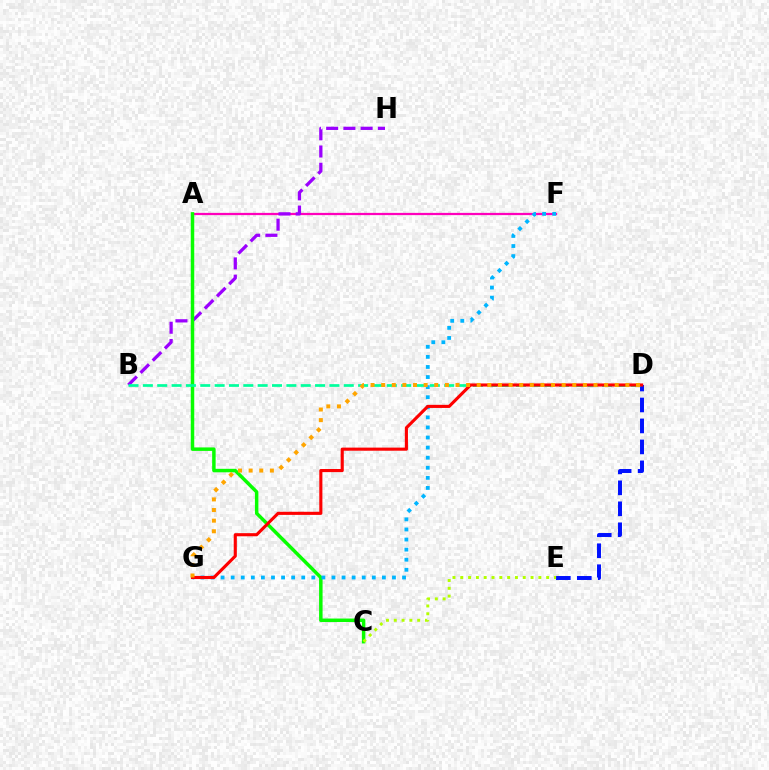{('D', 'E'): [{'color': '#0010ff', 'line_style': 'dashed', 'thickness': 2.85}], ('A', 'F'): [{'color': '#ff00bd', 'line_style': 'solid', 'thickness': 1.61}], ('B', 'H'): [{'color': '#9b00ff', 'line_style': 'dashed', 'thickness': 2.34}], ('A', 'C'): [{'color': '#08ff00', 'line_style': 'solid', 'thickness': 2.51}], ('B', 'D'): [{'color': '#00ff9d', 'line_style': 'dashed', 'thickness': 1.95}], ('C', 'E'): [{'color': '#b3ff00', 'line_style': 'dotted', 'thickness': 2.12}], ('F', 'G'): [{'color': '#00b5ff', 'line_style': 'dotted', 'thickness': 2.74}], ('D', 'G'): [{'color': '#ff0000', 'line_style': 'solid', 'thickness': 2.24}, {'color': '#ffa500', 'line_style': 'dotted', 'thickness': 2.88}]}